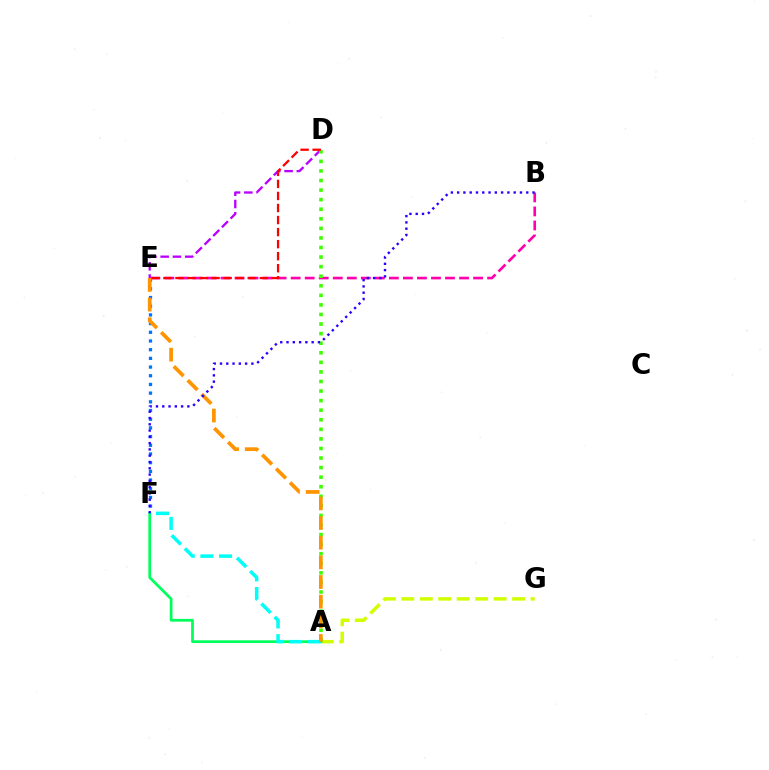{('D', 'E'): [{'color': '#b900ff', 'line_style': 'dashed', 'thickness': 1.67}, {'color': '#ff0000', 'line_style': 'dashed', 'thickness': 1.64}], ('A', 'G'): [{'color': '#d1ff00', 'line_style': 'dashed', 'thickness': 2.51}], ('E', 'F'): [{'color': '#0074ff', 'line_style': 'dotted', 'thickness': 2.36}], ('A', 'F'): [{'color': '#00ff5c', 'line_style': 'solid', 'thickness': 1.98}, {'color': '#00fff6', 'line_style': 'dashed', 'thickness': 2.53}], ('B', 'E'): [{'color': '#ff00ac', 'line_style': 'dashed', 'thickness': 1.91}], ('A', 'D'): [{'color': '#3dff00', 'line_style': 'dotted', 'thickness': 2.6}], ('A', 'E'): [{'color': '#ff9400', 'line_style': 'dashed', 'thickness': 2.67}], ('B', 'F'): [{'color': '#2500ff', 'line_style': 'dotted', 'thickness': 1.71}]}